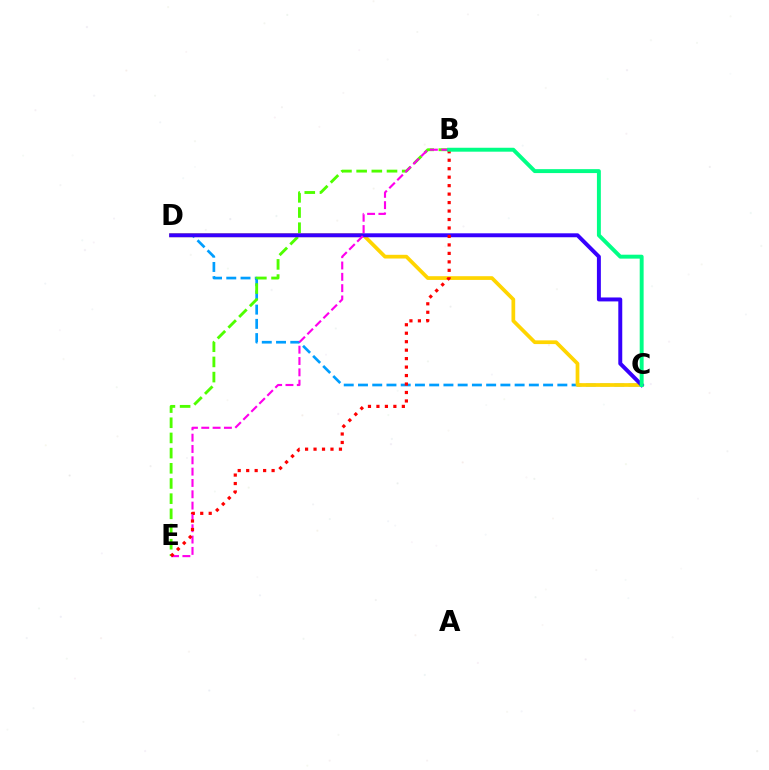{('C', 'D'): [{'color': '#009eff', 'line_style': 'dashed', 'thickness': 1.93}, {'color': '#ffd500', 'line_style': 'solid', 'thickness': 2.68}, {'color': '#3700ff', 'line_style': 'solid', 'thickness': 2.84}], ('B', 'E'): [{'color': '#4fff00', 'line_style': 'dashed', 'thickness': 2.06}, {'color': '#ff00ed', 'line_style': 'dashed', 'thickness': 1.54}, {'color': '#ff0000', 'line_style': 'dotted', 'thickness': 2.3}], ('B', 'C'): [{'color': '#00ff86', 'line_style': 'solid', 'thickness': 2.83}]}